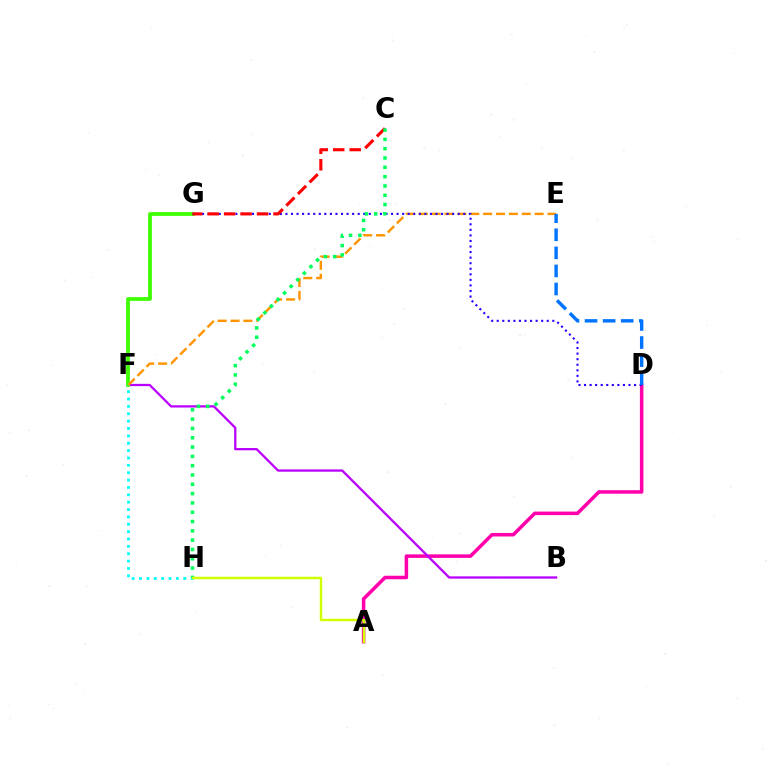{('A', 'D'): [{'color': '#ff00ac', 'line_style': 'solid', 'thickness': 2.54}], ('B', 'F'): [{'color': '#b900ff', 'line_style': 'solid', 'thickness': 1.64}], ('F', 'G'): [{'color': '#3dff00', 'line_style': 'solid', 'thickness': 2.7}], ('E', 'F'): [{'color': '#ff9400', 'line_style': 'dashed', 'thickness': 1.75}], ('F', 'H'): [{'color': '#00fff6', 'line_style': 'dotted', 'thickness': 2.0}], ('D', 'G'): [{'color': '#2500ff', 'line_style': 'dotted', 'thickness': 1.51}], ('C', 'G'): [{'color': '#ff0000', 'line_style': 'dashed', 'thickness': 2.24}], ('C', 'H'): [{'color': '#00ff5c', 'line_style': 'dotted', 'thickness': 2.53}], ('A', 'H'): [{'color': '#d1ff00', 'line_style': 'solid', 'thickness': 1.78}], ('D', 'E'): [{'color': '#0074ff', 'line_style': 'dashed', 'thickness': 2.46}]}